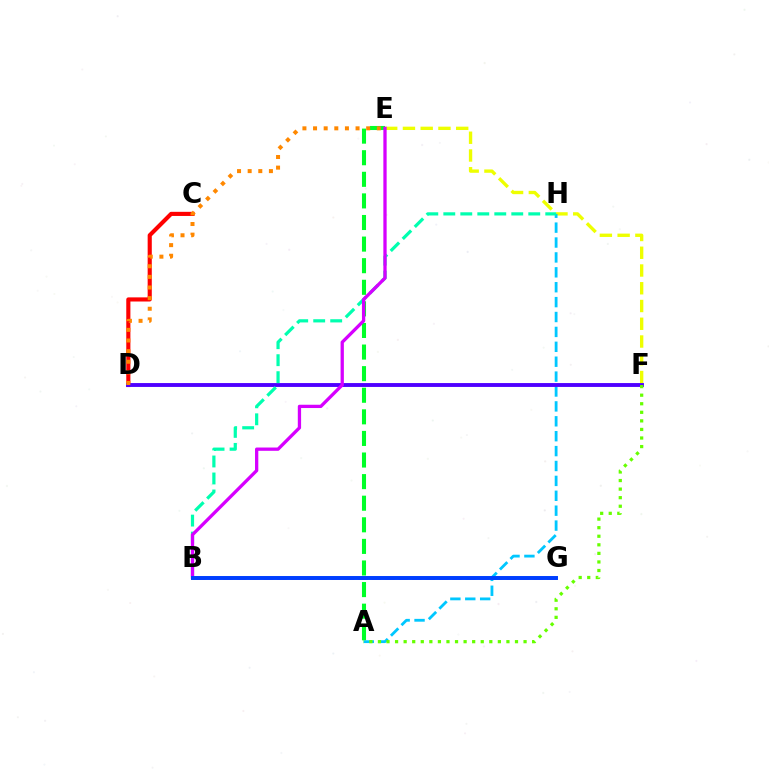{('E', 'F'): [{'color': '#eeff00', 'line_style': 'dashed', 'thickness': 2.41}], ('A', 'H'): [{'color': '#00c7ff', 'line_style': 'dashed', 'thickness': 2.02}], ('C', 'D'): [{'color': '#ff0000', 'line_style': 'solid', 'thickness': 2.97}], ('D', 'F'): [{'color': '#4f00ff', 'line_style': 'solid', 'thickness': 2.79}], ('B', 'H'): [{'color': '#00ffaf', 'line_style': 'dashed', 'thickness': 2.31}], ('A', 'F'): [{'color': '#66ff00', 'line_style': 'dotted', 'thickness': 2.33}], ('A', 'E'): [{'color': '#00ff27', 'line_style': 'dashed', 'thickness': 2.93}], ('D', 'E'): [{'color': '#ff8800', 'line_style': 'dotted', 'thickness': 2.89}], ('B', 'E'): [{'color': '#d600ff', 'line_style': 'solid', 'thickness': 2.37}], ('B', 'G'): [{'color': '#ff00a0', 'line_style': 'dashed', 'thickness': 1.83}, {'color': '#003fff', 'line_style': 'solid', 'thickness': 2.85}]}